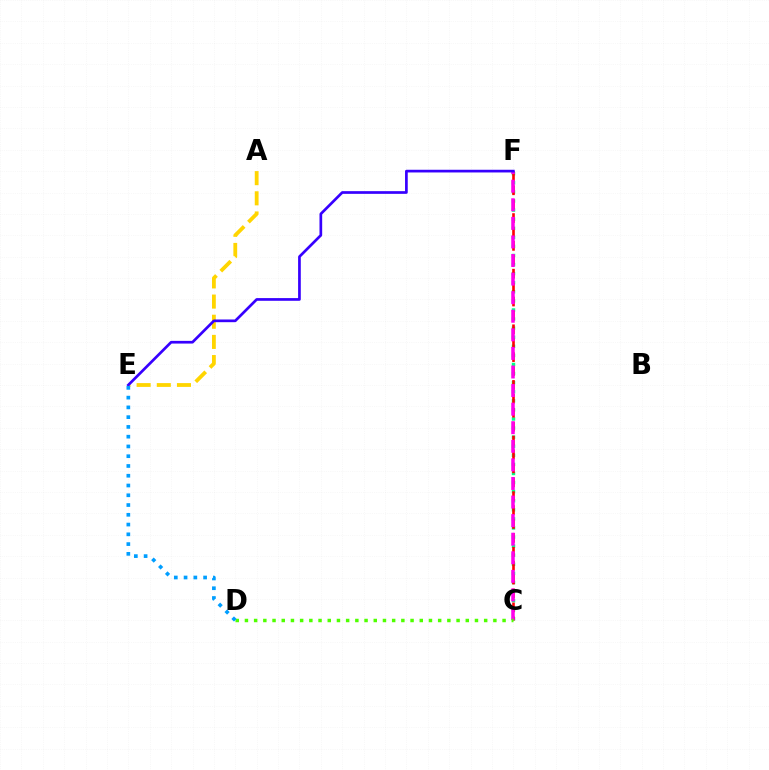{('C', 'F'): [{'color': '#00ff86', 'line_style': 'dotted', 'thickness': 2.47}, {'color': '#ff0000', 'line_style': 'dashed', 'thickness': 1.89}, {'color': '#ff00ed', 'line_style': 'dashed', 'thickness': 2.52}], ('C', 'D'): [{'color': '#4fff00', 'line_style': 'dotted', 'thickness': 2.5}], ('A', 'E'): [{'color': '#ffd500', 'line_style': 'dashed', 'thickness': 2.74}], ('E', 'F'): [{'color': '#3700ff', 'line_style': 'solid', 'thickness': 1.94}], ('D', 'E'): [{'color': '#009eff', 'line_style': 'dotted', 'thickness': 2.65}]}